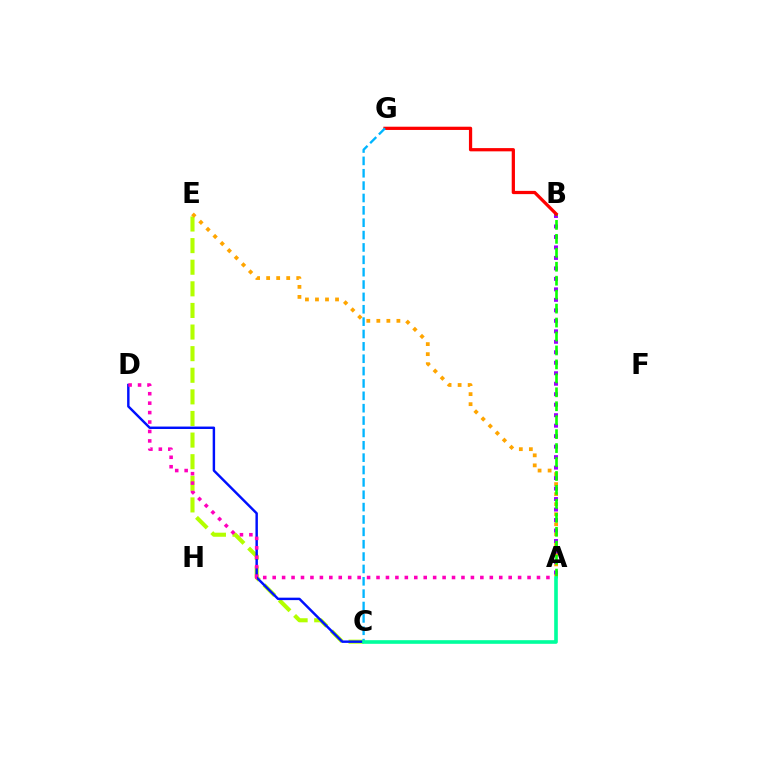{('C', 'E'): [{'color': '#b3ff00', 'line_style': 'dashed', 'thickness': 2.94}], ('C', 'D'): [{'color': '#0010ff', 'line_style': 'solid', 'thickness': 1.76}], ('A', 'E'): [{'color': '#ffa500', 'line_style': 'dotted', 'thickness': 2.73}], ('A', 'B'): [{'color': '#9b00ff', 'line_style': 'dotted', 'thickness': 2.85}, {'color': '#08ff00', 'line_style': 'dashed', 'thickness': 1.89}], ('A', 'D'): [{'color': '#ff00bd', 'line_style': 'dotted', 'thickness': 2.56}], ('B', 'G'): [{'color': '#ff0000', 'line_style': 'solid', 'thickness': 2.33}], ('C', 'G'): [{'color': '#00b5ff', 'line_style': 'dashed', 'thickness': 1.68}], ('A', 'C'): [{'color': '#00ff9d', 'line_style': 'solid', 'thickness': 2.62}]}